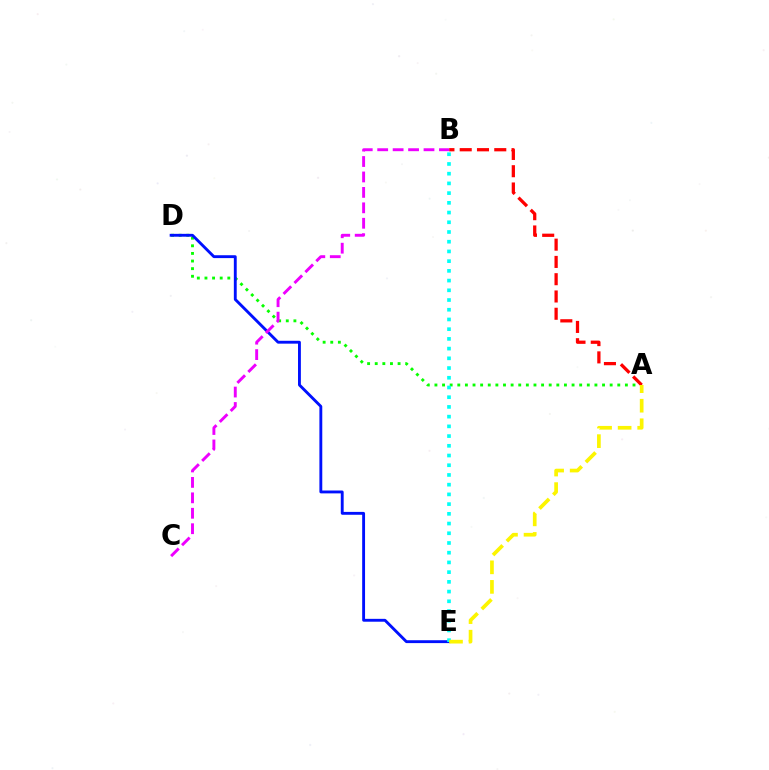{('A', 'D'): [{'color': '#08ff00', 'line_style': 'dotted', 'thickness': 2.07}], ('D', 'E'): [{'color': '#0010ff', 'line_style': 'solid', 'thickness': 2.07}], ('A', 'B'): [{'color': '#ff0000', 'line_style': 'dashed', 'thickness': 2.35}], ('B', 'E'): [{'color': '#00fff6', 'line_style': 'dotted', 'thickness': 2.64}], ('B', 'C'): [{'color': '#ee00ff', 'line_style': 'dashed', 'thickness': 2.1}], ('A', 'E'): [{'color': '#fcf500', 'line_style': 'dashed', 'thickness': 2.66}]}